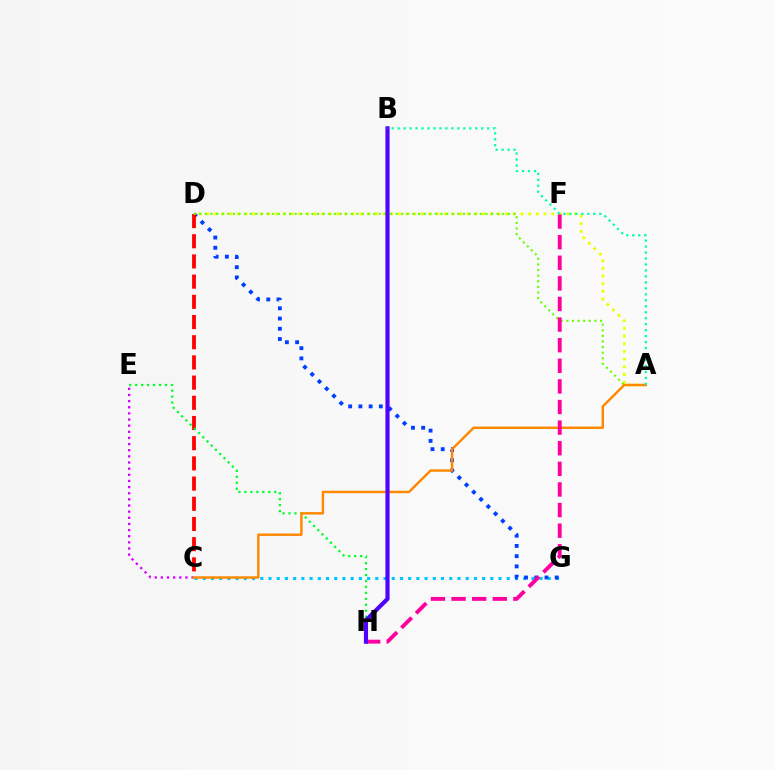{('A', 'D'): [{'color': '#eeff00', 'line_style': 'dotted', 'thickness': 2.08}, {'color': '#66ff00', 'line_style': 'dotted', 'thickness': 1.52}], ('C', 'G'): [{'color': '#00c7ff', 'line_style': 'dotted', 'thickness': 2.23}], ('D', 'G'): [{'color': '#003fff', 'line_style': 'dotted', 'thickness': 2.78}], ('C', 'D'): [{'color': '#ff0000', 'line_style': 'dashed', 'thickness': 2.74}], ('C', 'E'): [{'color': '#d600ff', 'line_style': 'dotted', 'thickness': 1.67}], ('E', 'H'): [{'color': '#00ff27', 'line_style': 'dotted', 'thickness': 1.62}], ('A', 'C'): [{'color': '#ff8800', 'line_style': 'solid', 'thickness': 1.76}], ('F', 'H'): [{'color': '#ff00a0', 'line_style': 'dashed', 'thickness': 2.8}], ('B', 'H'): [{'color': '#4f00ff', 'line_style': 'solid', 'thickness': 2.98}], ('A', 'B'): [{'color': '#00ffaf', 'line_style': 'dotted', 'thickness': 1.62}]}